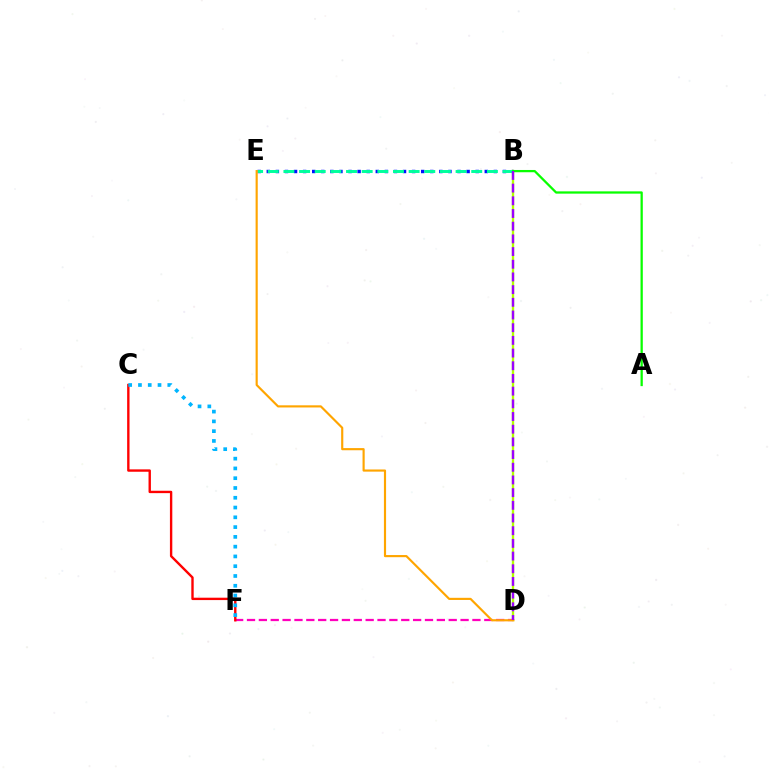{('B', 'E'): [{'color': '#0010ff', 'line_style': 'dotted', 'thickness': 2.47}, {'color': '#00ff9d', 'line_style': 'dashed', 'thickness': 2.13}], ('B', 'D'): [{'color': '#b3ff00', 'line_style': 'solid', 'thickness': 1.69}, {'color': '#9b00ff', 'line_style': 'dashed', 'thickness': 1.72}], ('D', 'F'): [{'color': '#ff00bd', 'line_style': 'dashed', 'thickness': 1.61}], ('D', 'E'): [{'color': '#ffa500', 'line_style': 'solid', 'thickness': 1.55}], ('C', 'F'): [{'color': '#ff0000', 'line_style': 'solid', 'thickness': 1.71}, {'color': '#00b5ff', 'line_style': 'dotted', 'thickness': 2.66}], ('A', 'B'): [{'color': '#08ff00', 'line_style': 'solid', 'thickness': 1.64}]}